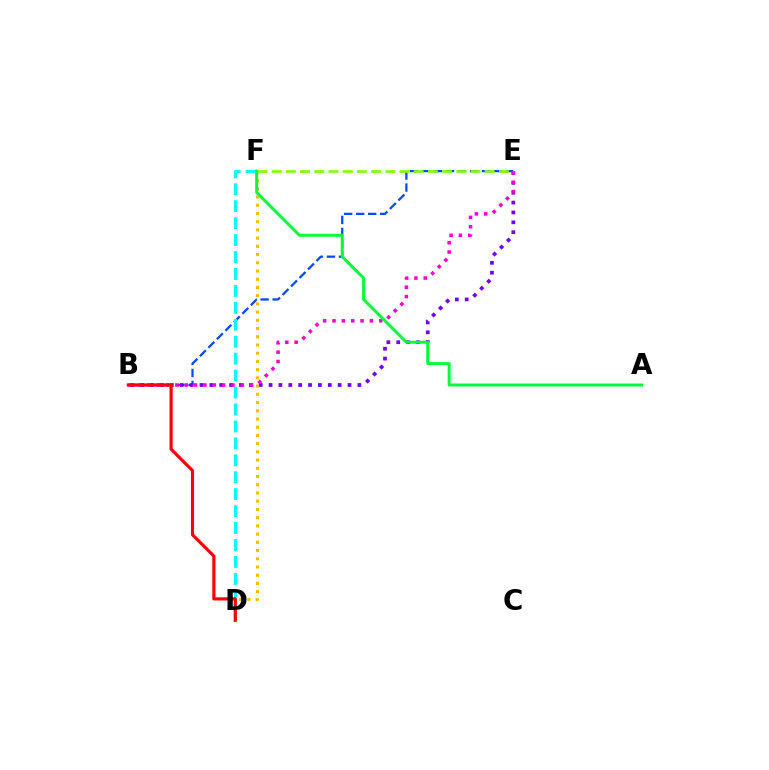{('B', 'E'): [{'color': '#004bff', 'line_style': 'dashed', 'thickness': 1.63}, {'color': '#7200ff', 'line_style': 'dotted', 'thickness': 2.68}, {'color': '#ff00cf', 'line_style': 'dotted', 'thickness': 2.54}], ('D', 'F'): [{'color': '#00fff6', 'line_style': 'dashed', 'thickness': 2.3}, {'color': '#ffbd00', 'line_style': 'dotted', 'thickness': 2.23}], ('A', 'F'): [{'color': '#00ff39', 'line_style': 'solid', 'thickness': 2.13}], ('B', 'D'): [{'color': '#ff0000', 'line_style': 'solid', 'thickness': 2.27}], ('E', 'F'): [{'color': '#84ff00', 'line_style': 'dashed', 'thickness': 1.93}]}